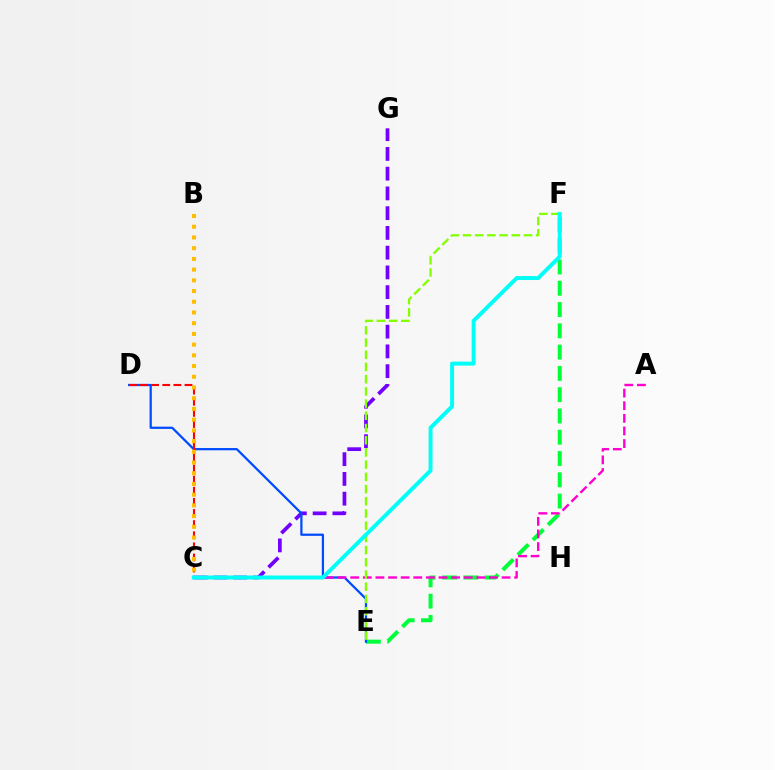{('E', 'F'): [{'color': '#00ff39', 'line_style': 'dashed', 'thickness': 2.89}, {'color': '#84ff00', 'line_style': 'dashed', 'thickness': 1.66}], ('C', 'G'): [{'color': '#7200ff', 'line_style': 'dashed', 'thickness': 2.68}], ('D', 'E'): [{'color': '#004bff', 'line_style': 'solid', 'thickness': 1.61}], ('C', 'D'): [{'color': '#ff0000', 'line_style': 'dashed', 'thickness': 1.51}], ('B', 'C'): [{'color': '#ffbd00', 'line_style': 'dotted', 'thickness': 2.91}], ('A', 'C'): [{'color': '#ff00cf', 'line_style': 'dashed', 'thickness': 1.71}], ('C', 'F'): [{'color': '#00fff6', 'line_style': 'solid', 'thickness': 2.84}]}